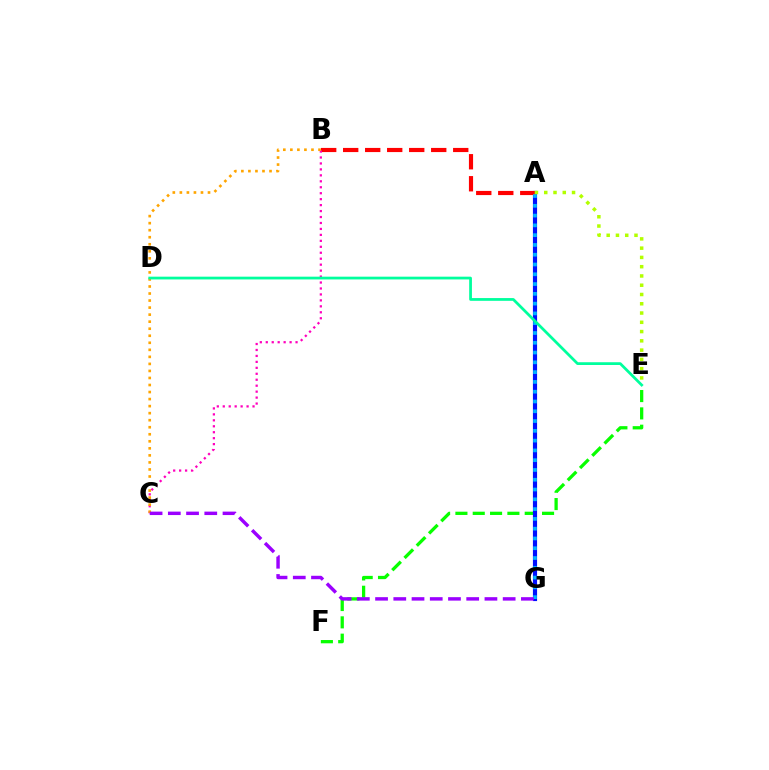{('E', 'F'): [{'color': '#08ff00', 'line_style': 'dashed', 'thickness': 2.35}], ('A', 'G'): [{'color': '#0010ff', 'line_style': 'solid', 'thickness': 2.99}, {'color': '#00b5ff', 'line_style': 'dotted', 'thickness': 2.66}], ('A', 'B'): [{'color': '#ff0000', 'line_style': 'dashed', 'thickness': 2.99}], ('B', 'C'): [{'color': '#ff00bd', 'line_style': 'dotted', 'thickness': 1.62}, {'color': '#ffa500', 'line_style': 'dotted', 'thickness': 1.91}], ('C', 'G'): [{'color': '#9b00ff', 'line_style': 'dashed', 'thickness': 2.48}], ('A', 'E'): [{'color': '#b3ff00', 'line_style': 'dotted', 'thickness': 2.52}], ('D', 'E'): [{'color': '#00ff9d', 'line_style': 'solid', 'thickness': 1.99}]}